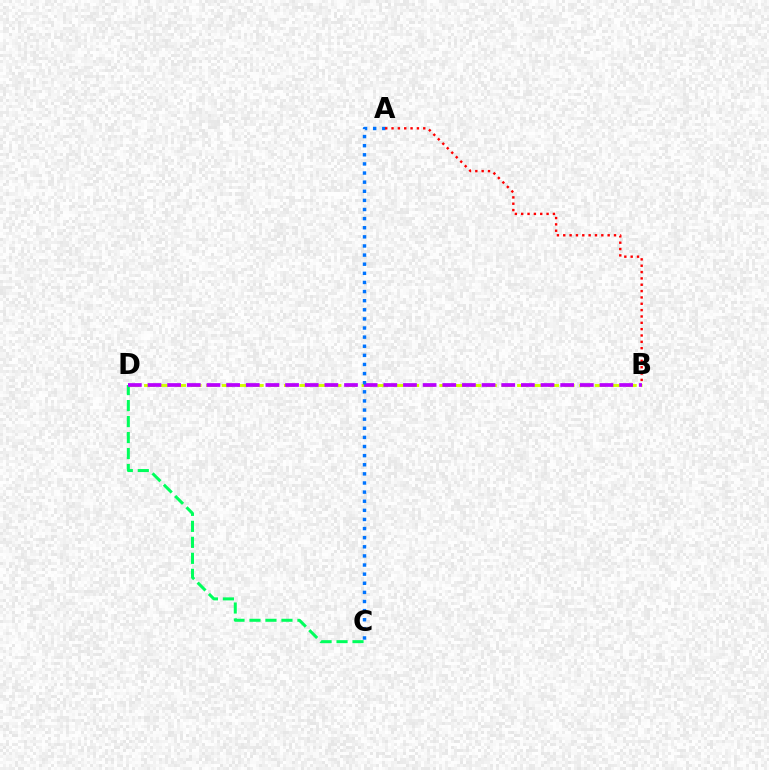{('C', 'D'): [{'color': '#00ff5c', 'line_style': 'dashed', 'thickness': 2.17}], ('B', 'D'): [{'color': '#d1ff00', 'line_style': 'dashed', 'thickness': 2.11}, {'color': '#b900ff', 'line_style': 'dashed', 'thickness': 2.67}], ('A', 'C'): [{'color': '#0074ff', 'line_style': 'dotted', 'thickness': 2.48}], ('A', 'B'): [{'color': '#ff0000', 'line_style': 'dotted', 'thickness': 1.72}]}